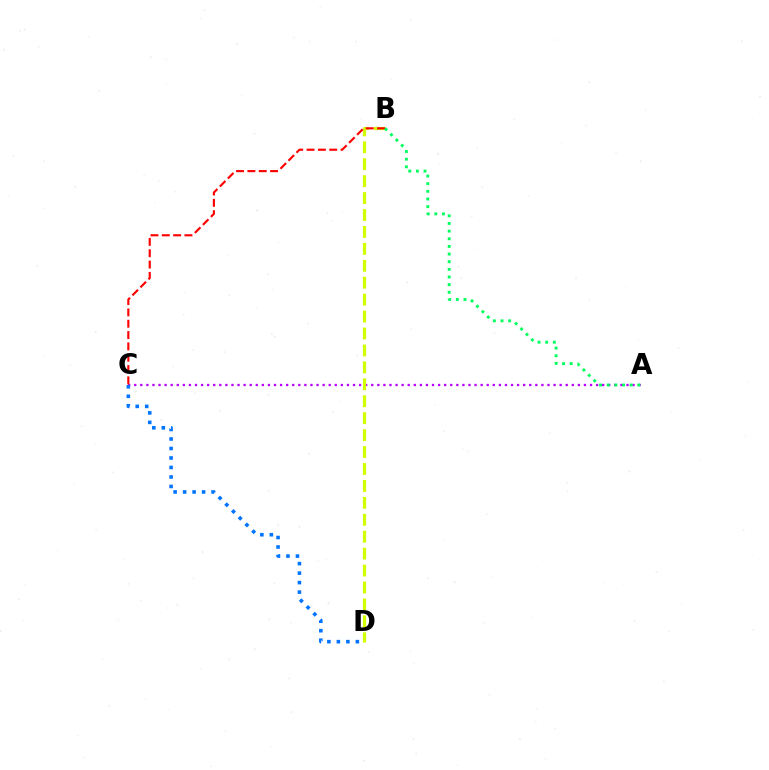{('A', 'C'): [{'color': '#b900ff', 'line_style': 'dotted', 'thickness': 1.65}], ('B', 'D'): [{'color': '#d1ff00', 'line_style': 'dashed', 'thickness': 2.3}], ('C', 'D'): [{'color': '#0074ff', 'line_style': 'dotted', 'thickness': 2.58}], ('B', 'C'): [{'color': '#ff0000', 'line_style': 'dashed', 'thickness': 1.54}], ('A', 'B'): [{'color': '#00ff5c', 'line_style': 'dotted', 'thickness': 2.08}]}